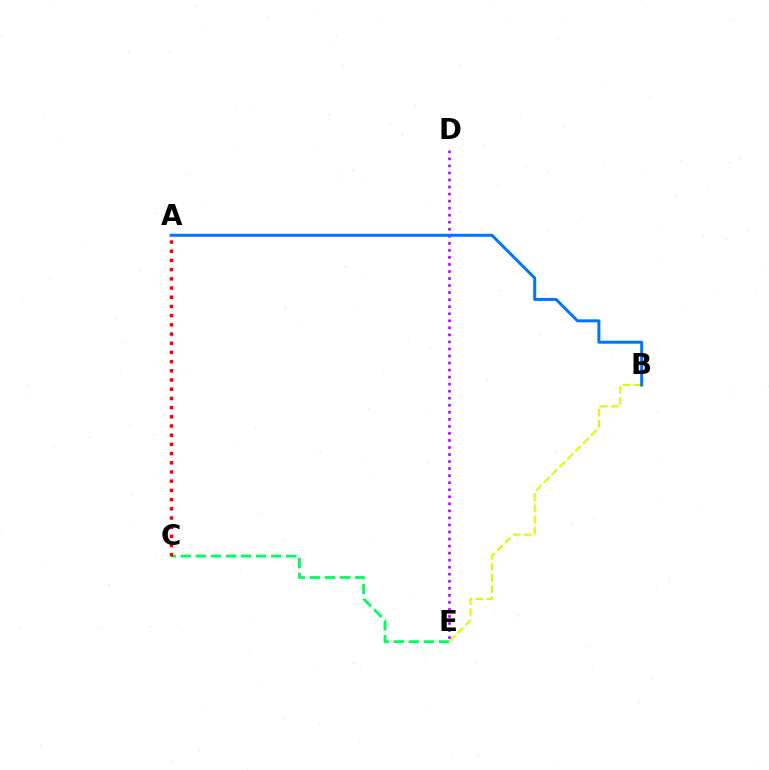{('B', 'E'): [{'color': '#d1ff00', 'line_style': 'dashed', 'thickness': 1.51}], ('D', 'E'): [{'color': '#b900ff', 'line_style': 'dotted', 'thickness': 1.91}], ('C', 'E'): [{'color': '#00ff5c', 'line_style': 'dashed', 'thickness': 2.04}], ('A', 'B'): [{'color': '#0074ff', 'line_style': 'solid', 'thickness': 2.15}], ('A', 'C'): [{'color': '#ff0000', 'line_style': 'dotted', 'thickness': 2.5}]}